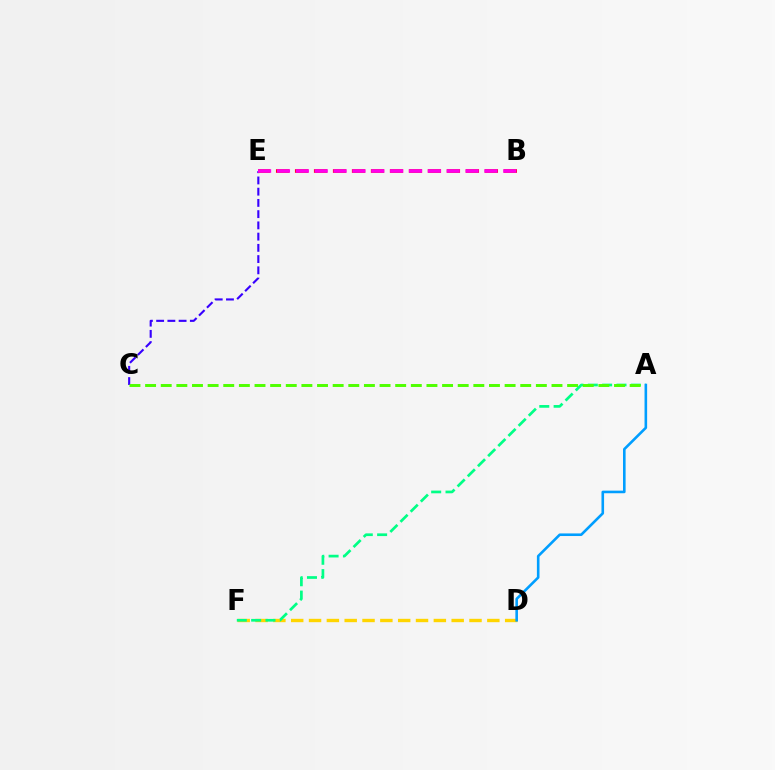{('C', 'E'): [{'color': '#3700ff', 'line_style': 'dashed', 'thickness': 1.53}], ('B', 'E'): [{'color': '#ff0000', 'line_style': 'dashed', 'thickness': 2.58}, {'color': '#ff00ed', 'line_style': 'dashed', 'thickness': 2.56}], ('D', 'F'): [{'color': '#ffd500', 'line_style': 'dashed', 'thickness': 2.42}], ('A', 'F'): [{'color': '#00ff86', 'line_style': 'dashed', 'thickness': 1.95}], ('A', 'C'): [{'color': '#4fff00', 'line_style': 'dashed', 'thickness': 2.12}], ('A', 'D'): [{'color': '#009eff', 'line_style': 'solid', 'thickness': 1.87}]}